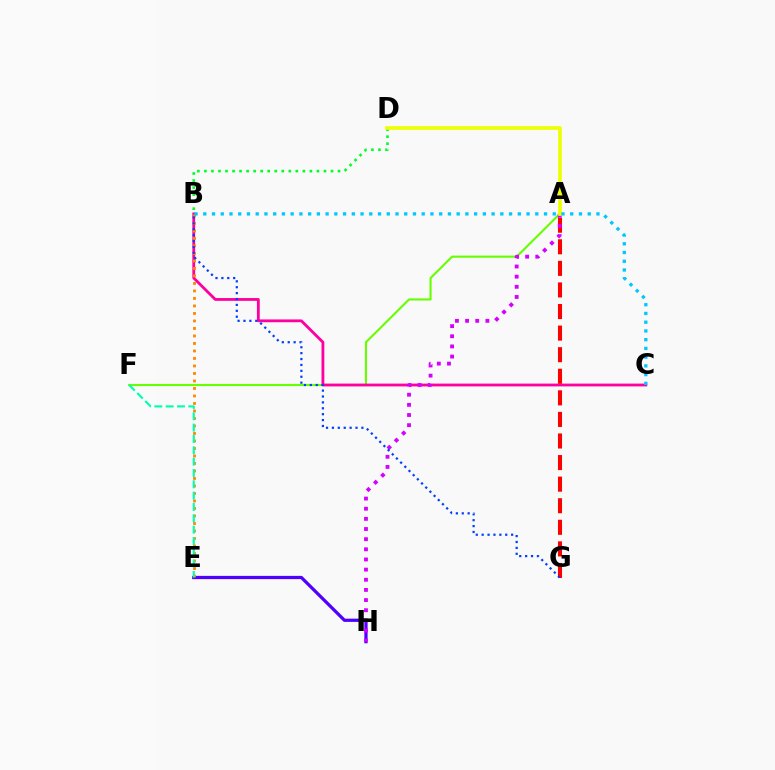{('A', 'F'): [{'color': '#66ff00', 'line_style': 'solid', 'thickness': 1.51}], ('B', 'C'): [{'color': '#ff00a0', 'line_style': 'solid', 'thickness': 2.02}, {'color': '#00c7ff', 'line_style': 'dotted', 'thickness': 2.37}], ('A', 'G'): [{'color': '#ff0000', 'line_style': 'dashed', 'thickness': 2.93}], ('E', 'H'): [{'color': '#4f00ff', 'line_style': 'solid', 'thickness': 2.33}], ('B', 'D'): [{'color': '#00ff27', 'line_style': 'dotted', 'thickness': 1.91}], ('A', 'H'): [{'color': '#d600ff', 'line_style': 'dotted', 'thickness': 2.76}], ('B', 'E'): [{'color': '#ff8800', 'line_style': 'dotted', 'thickness': 2.04}], ('A', 'D'): [{'color': '#eeff00', 'line_style': 'solid', 'thickness': 2.65}], ('B', 'G'): [{'color': '#003fff', 'line_style': 'dotted', 'thickness': 1.6}], ('E', 'F'): [{'color': '#00ffaf', 'line_style': 'dashed', 'thickness': 1.54}]}